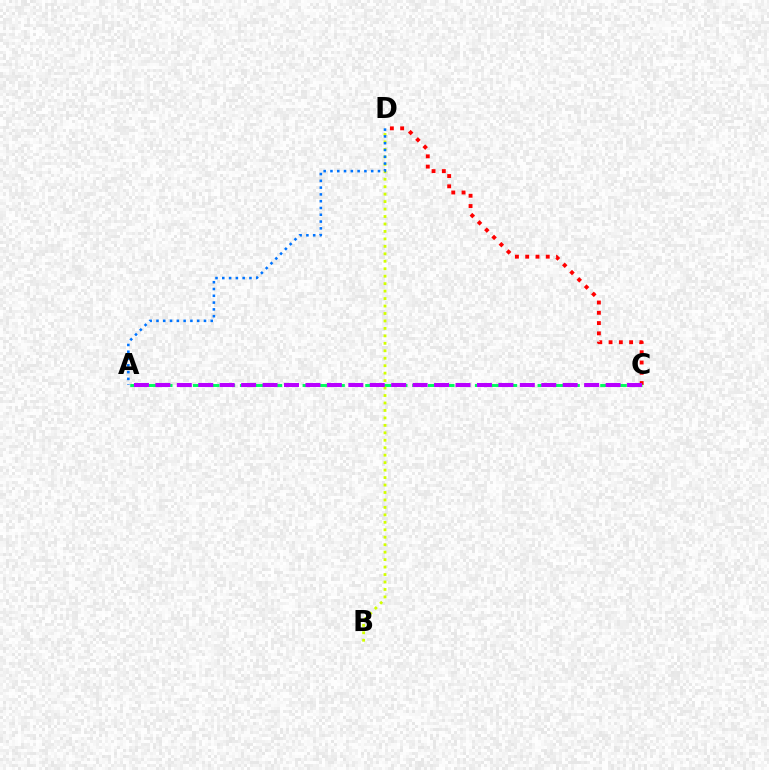{('C', 'D'): [{'color': '#ff0000', 'line_style': 'dotted', 'thickness': 2.79}], ('A', 'C'): [{'color': '#00ff5c', 'line_style': 'dashed', 'thickness': 2.13}, {'color': '#b900ff', 'line_style': 'dashed', 'thickness': 2.91}], ('B', 'D'): [{'color': '#d1ff00', 'line_style': 'dotted', 'thickness': 2.03}], ('A', 'D'): [{'color': '#0074ff', 'line_style': 'dotted', 'thickness': 1.84}]}